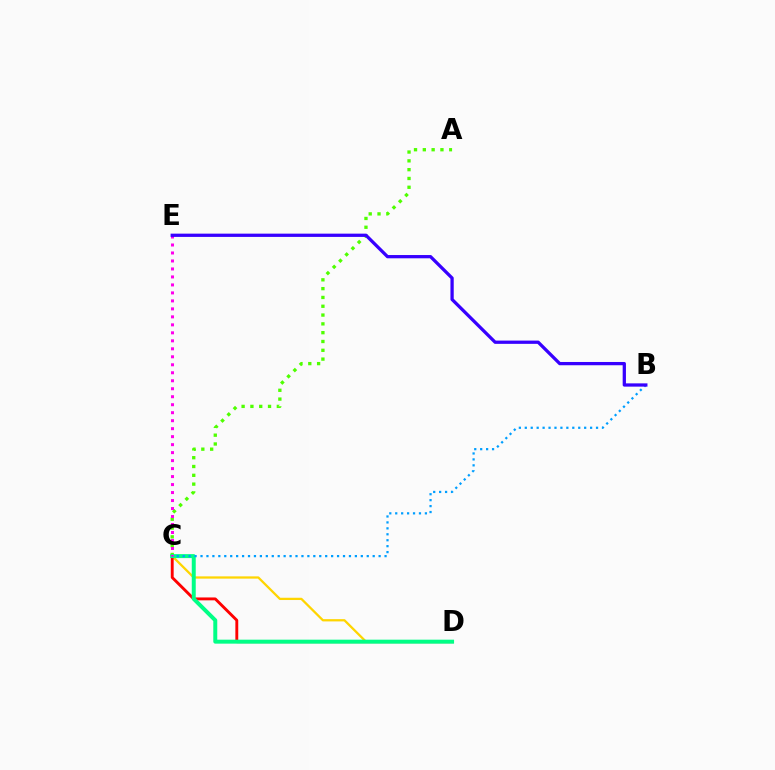{('C', 'D'): [{'color': '#ffd500', 'line_style': 'solid', 'thickness': 1.63}, {'color': '#ff0000', 'line_style': 'solid', 'thickness': 2.07}, {'color': '#00ff86', 'line_style': 'solid', 'thickness': 2.86}], ('A', 'C'): [{'color': '#4fff00', 'line_style': 'dotted', 'thickness': 2.39}], ('B', 'C'): [{'color': '#009eff', 'line_style': 'dotted', 'thickness': 1.61}], ('C', 'E'): [{'color': '#ff00ed', 'line_style': 'dotted', 'thickness': 2.17}], ('B', 'E'): [{'color': '#3700ff', 'line_style': 'solid', 'thickness': 2.35}]}